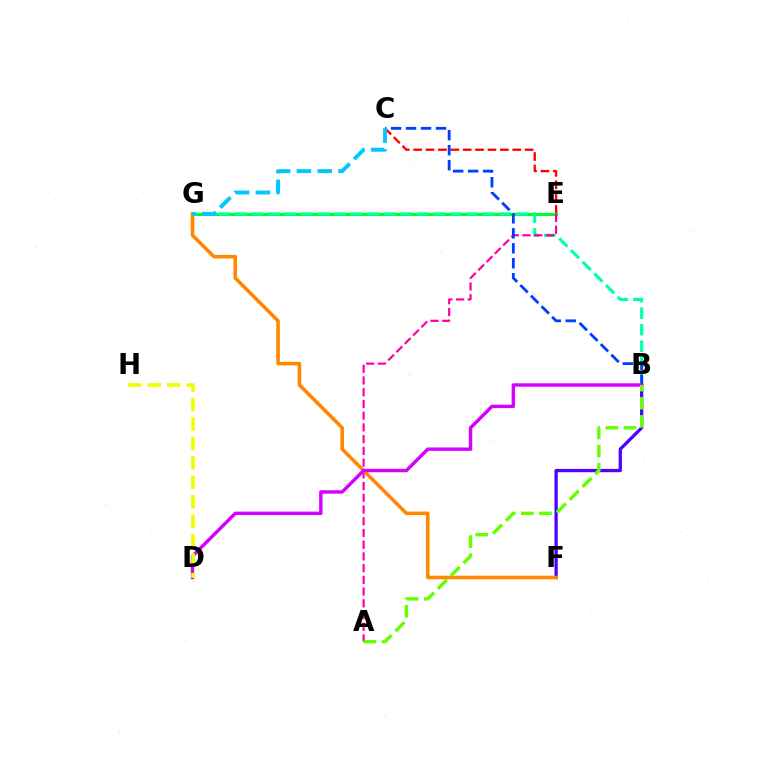{('B', 'F'): [{'color': '#4f00ff', 'line_style': 'solid', 'thickness': 2.36}], ('C', 'E'): [{'color': '#ff0000', 'line_style': 'dashed', 'thickness': 1.68}], ('E', 'G'): [{'color': '#00ff27', 'line_style': 'solid', 'thickness': 2.22}], ('B', 'G'): [{'color': '#00ffaf', 'line_style': 'dashed', 'thickness': 2.24}], ('A', 'E'): [{'color': '#ff00a0', 'line_style': 'dashed', 'thickness': 1.59}], ('F', 'G'): [{'color': '#ff8800', 'line_style': 'solid', 'thickness': 2.57}], ('B', 'C'): [{'color': '#003fff', 'line_style': 'dashed', 'thickness': 2.03}], ('B', 'D'): [{'color': '#d600ff', 'line_style': 'solid', 'thickness': 2.45}], ('A', 'B'): [{'color': '#66ff00', 'line_style': 'dashed', 'thickness': 2.46}], ('C', 'G'): [{'color': '#00c7ff', 'line_style': 'dashed', 'thickness': 2.83}], ('D', 'H'): [{'color': '#eeff00', 'line_style': 'dashed', 'thickness': 2.64}]}